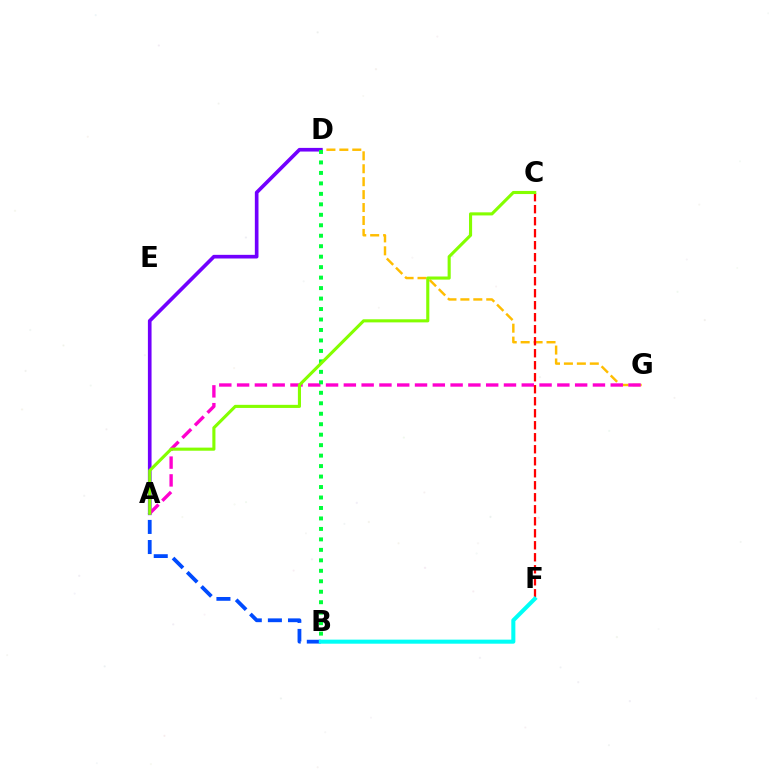{('D', 'G'): [{'color': '#ffbd00', 'line_style': 'dashed', 'thickness': 1.76}], ('A', 'D'): [{'color': '#7200ff', 'line_style': 'solid', 'thickness': 2.63}], ('A', 'B'): [{'color': '#004bff', 'line_style': 'dashed', 'thickness': 2.73}], ('A', 'G'): [{'color': '#ff00cf', 'line_style': 'dashed', 'thickness': 2.42}], ('C', 'F'): [{'color': '#ff0000', 'line_style': 'dashed', 'thickness': 1.63}], ('B', 'D'): [{'color': '#00ff39', 'line_style': 'dotted', 'thickness': 2.84}], ('A', 'C'): [{'color': '#84ff00', 'line_style': 'solid', 'thickness': 2.23}], ('B', 'F'): [{'color': '#00fff6', 'line_style': 'solid', 'thickness': 2.92}]}